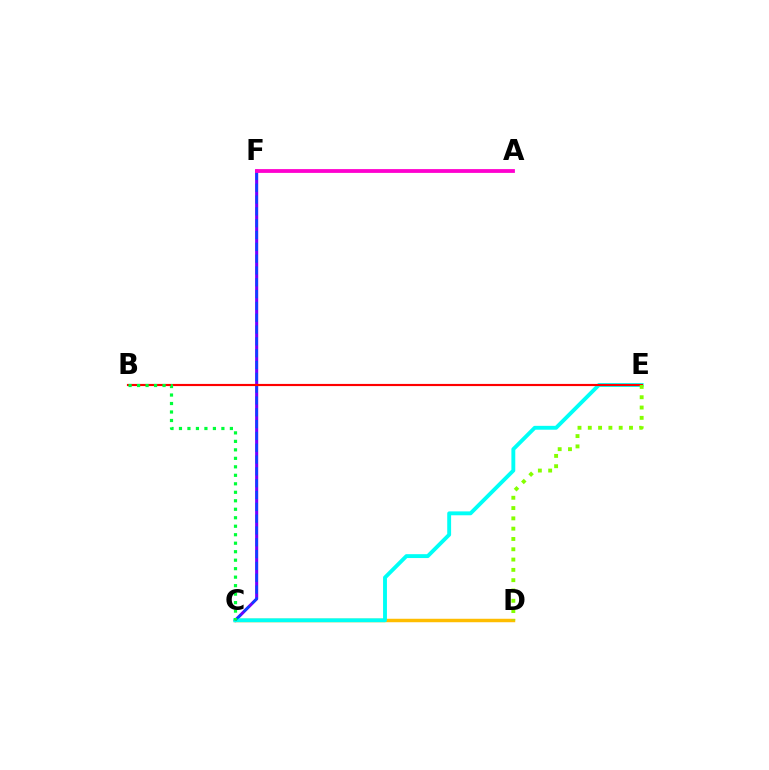{('C', 'D'): [{'color': '#ffbd00', 'line_style': 'solid', 'thickness': 2.5}], ('C', 'F'): [{'color': '#7200ff', 'line_style': 'solid', 'thickness': 2.21}, {'color': '#004bff', 'line_style': 'dashed', 'thickness': 1.61}], ('C', 'E'): [{'color': '#00fff6', 'line_style': 'solid', 'thickness': 2.79}], ('A', 'F'): [{'color': '#ff00cf', 'line_style': 'solid', 'thickness': 2.73}], ('B', 'E'): [{'color': '#ff0000', 'line_style': 'solid', 'thickness': 1.55}], ('D', 'E'): [{'color': '#84ff00', 'line_style': 'dotted', 'thickness': 2.8}], ('B', 'C'): [{'color': '#00ff39', 'line_style': 'dotted', 'thickness': 2.31}]}